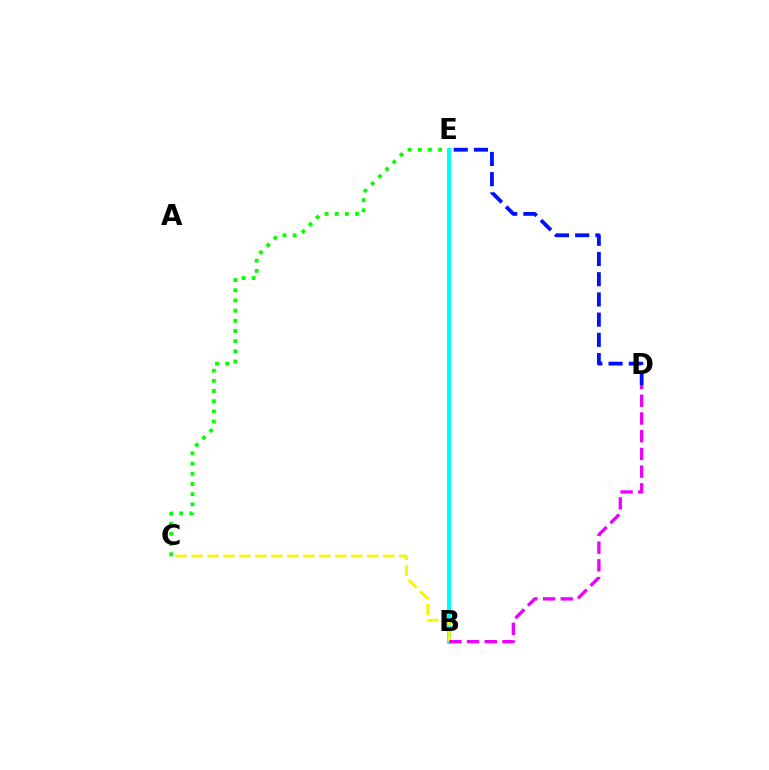{('D', 'E'): [{'color': '#0010ff', 'line_style': 'dashed', 'thickness': 2.75}], ('B', 'E'): [{'color': '#ff0000', 'line_style': 'solid', 'thickness': 2.81}, {'color': '#00fff6', 'line_style': 'solid', 'thickness': 2.91}], ('C', 'E'): [{'color': '#08ff00', 'line_style': 'dotted', 'thickness': 2.77}], ('B', 'C'): [{'color': '#fcf500', 'line_style': 'dashed', 'thickness': 2.17}], ('B', 'D'): [{'color': '#ee00ff', 'line_style': 'dashed', 'thickness': 2.41}]}